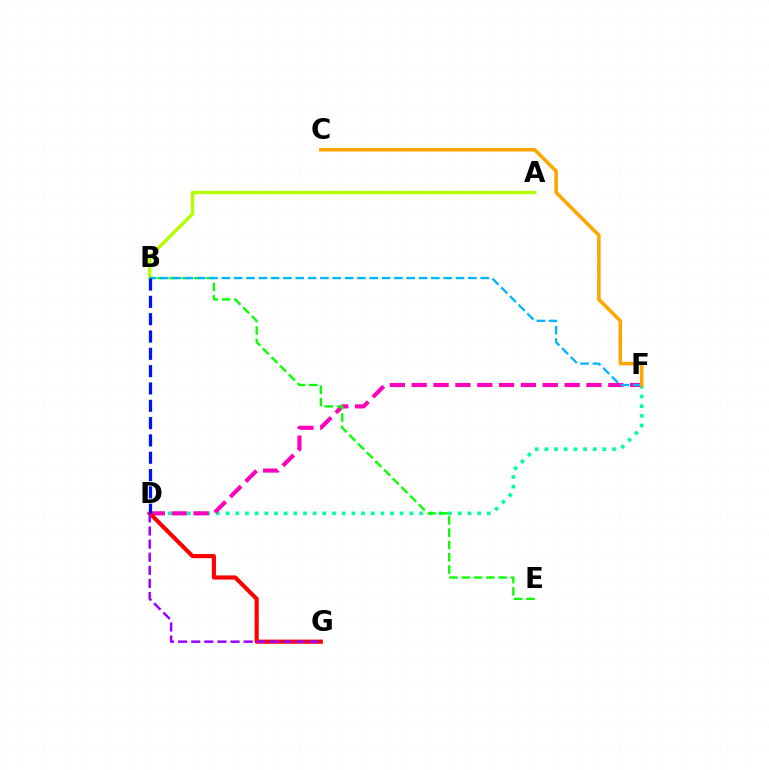{('A', 'B'): [{'color': '#b3ff00', 'line_style': 'solid', 'thickness': 2.43}], ('D', 'F'): [{'color': '#00ff9d', 'line_style': 'dotted', 'thickness': 2.63}, {'color': '#ff00bd', 'line_style': 'dashed', 'thickness': 2.97}], ('D', 'G'): [{'color': '#ff0000', 'line_style': 'solid', 'thickness': 2.98}, {'color': '#9b00ff', 'line_style': 'dashed', 'thickness': 1.78}], ('B', 'E'): [{'color': '#08ff00', 'line_style': 'dashed', 'thickness': 1.67}], ('B', 'F'): [{'color': '#00b5ff', 'line_style': 'dashed', 'thickness': 1.67}], ('B', 'D'): [{'color': '#0010ff', 'line_style': 'dashed', 'thickness': 2.35}], ('C', 'F'): [{'color': '#ffa500', 'line_style': 'solid', 'thickness': 2.55}]}